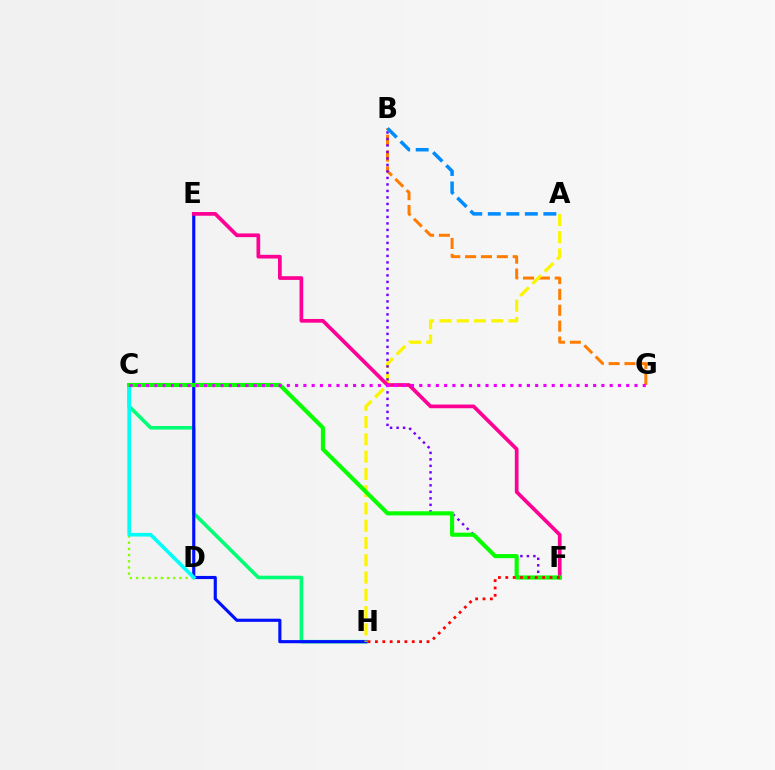{('C', 'H'): [{'color': '#00ff74', 'line_style': 'solid', 'thickness': 2.58}], ('B', 'G'): [{'color': '#ff7c00', 'line_style': 'dashed', 'thickness': 2.15}], ('E', 'H'): [{'color': '#0010ff', 'line_style': 'solid', 'thickness': 2.25}], ('A', 'H'): [{'color': '#fcf500', 'line_style': 'dashed', 'thickness': 2.35}], ('C', 'D'): [{'color': '#84ff00', 'line_style': 'dotted', 'thickness': 1.68}, {'color': '#00fff6', 'line_style': 'solid', 'thickness': 2.61}], ('E', 'F'): [{'color': '#ff0094', 'line_style': 'solid', 'thickness': 2.67}], ('B', 'F'): [{'color': '#7200ff', 'line_style': 'dotted', 'thickness': 1.77}], ('C', 'F'): [{'color': '#08ff00', 'line_style': 'solid', 'thickness': 2.97}], ('F', 'H'): [{'color': '#ff0000', 'line_style': 'dotted', 'thickness': 2.0}], ('A', 'B'): [{'color': '#008cff', 'line_style': 'dashed', 'thickness': 2.52}], ('C', 'G'): [{'color': '#ee00ff', 'line_style': 'dotted', 'thickness': 2.25}]}